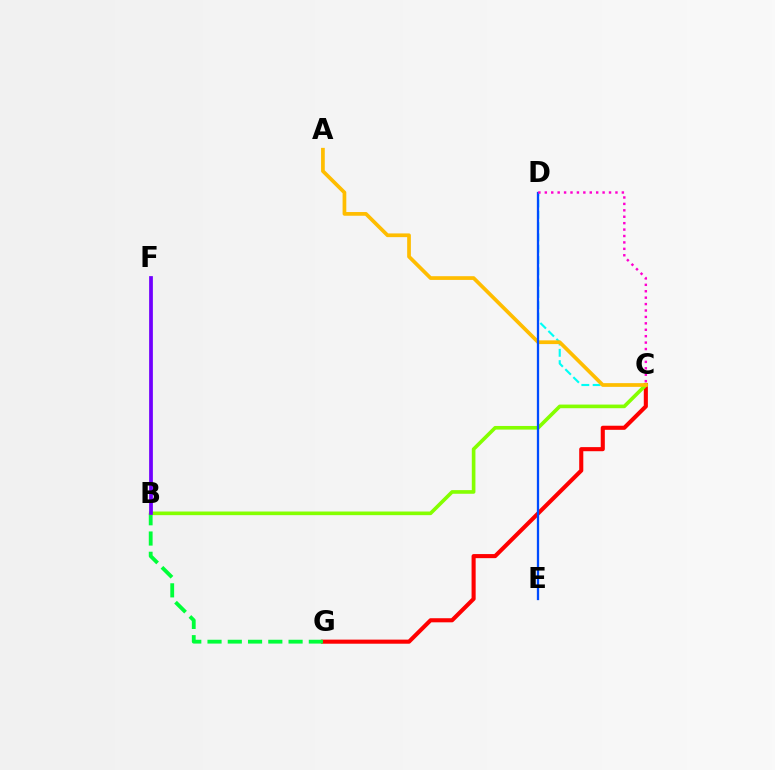{('C', 'D'): [{'color': '#00fff6', 'line_style': 'dashed', 'thickness': 1.54}, {'color': '#ff00cf', 'line_style': 'dotted', 'thickness': 1.74}], ('C', 'G'): [{'color': '#ff0000', 'line_style': 'solid', 'thickness': 2.95}], ('B', 'G'): [{'color': '#00ff39', 'line_style': 'dashed', 'thickness': 2.75}], ('B', 'C'): [{'color': '#84ff00', 'line_style': 'solid', 'thickness': 2.62}], ('B', 'F'): [{'color': '#7200ff', 'line_style': 'solid', 'thickness': 2.7}], ('A', 'C'): [{'color': '#ffbd00', 'line_style': 'solid', 'thickness': 2.68}], ('D', 'E'): [{'color': '#004bff', 'line_style': 'solid', 'thickness': 1.65}]}